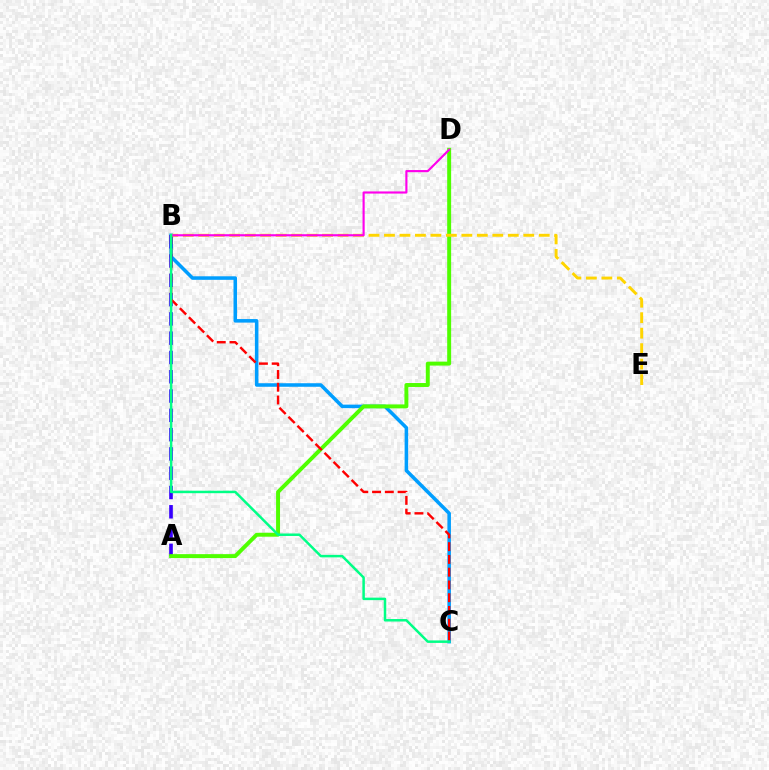{('B', 'C'): [{'color': '#009eff', 'line_style': 'solid', 'thickness': 2.55}, {'color': '#ff0000', 'line_style': 'dashed', 'thickness': 1.73}, {'color': '#00ff86', 'line_style': 'solid', 'thickness': 1.79}], ('A', 'B'): [{'color': '#3700ff', 'line_style': 'dashed', 'thickness': 2.62}], ('A', 'D'): [{'color': '#4fff00', 'line_style': 'solid', 'thickness': 2.84}], ('B', 'E'): [{'color': '#ffd500', 'line_style': 'dashed', 'thickness': 2.1}], ('B', 'D'): [{'color': '#ff00ed', 'line_style': 'solid', 'thickness': 1.54}]}